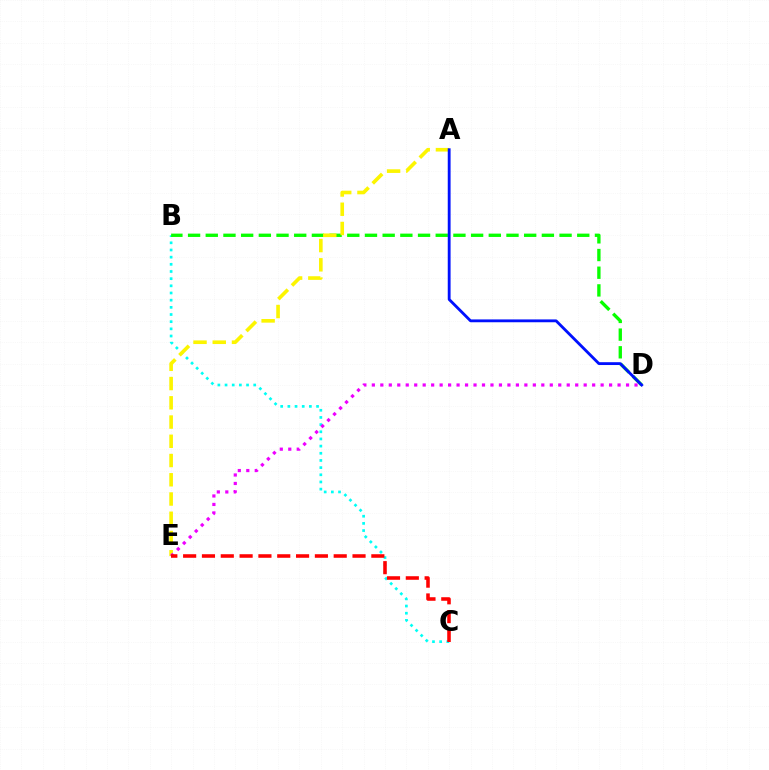{('B', 'C'): [{'color': '#00fff6', 'line_style': 'dotted', 'thickness': 1.95}], ('B', 'D'): [{'color': '#08ff00', 'line_style': 'dashed', 'thickness': 2.4}], ('A', 'E'): [{'color': '#fcf500', 'line_style': 'dashed', 'thickness': 2.61}], ('A', 'D'): [{'color': '#0010ff', 'line_style': 'solid', 'thickness': 2.04}], ('D', 'E'): [{'color': '#ee00ff', 'line_style': 'dotted', 'thickness': 2.3}], ('C', 'E'): [{'color': '#ff0000', 'line_style': 'dashed', 'thickness': 2.56}]}